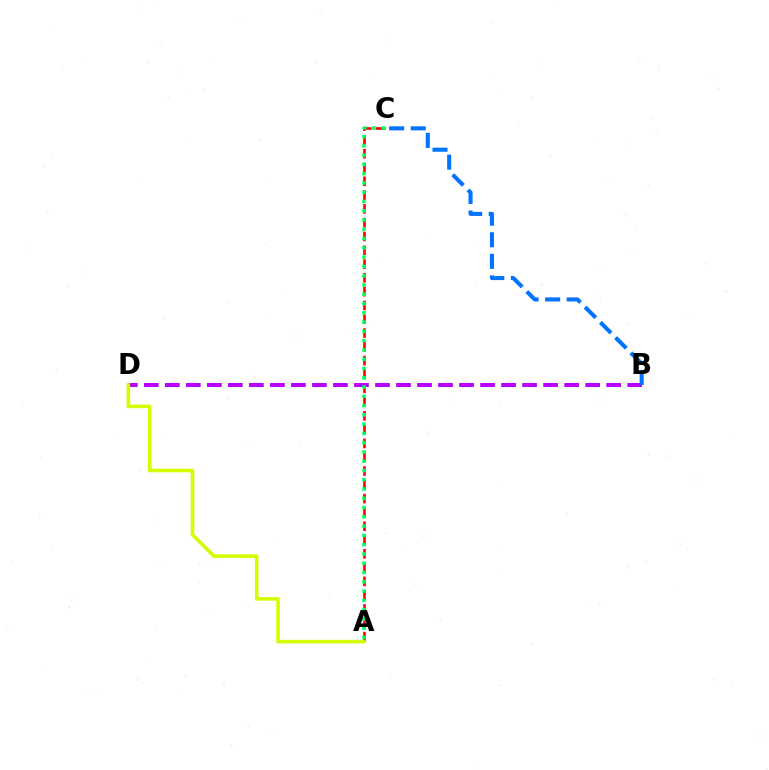{('A', 'C'): [{'color': '#ff0000', 'line_style': 'dashed', 'thickness': 1.87}, {'color': '#00ff5c', 'line_style': 'dotted', 'thickness': 2.52}], ('B', 'D'): [{'color': '#b900ff', 'line_style': 'dashed', 'thickness': 2.86}], ('B', 'C'): [{'color': '#0074ff', 'line_style': 'dashed', 'thickness': 2.93}], ('A', 'D'): [{'color': '#d1ff00', 'line_style': 'solid', 'thickness': 2.59}]}